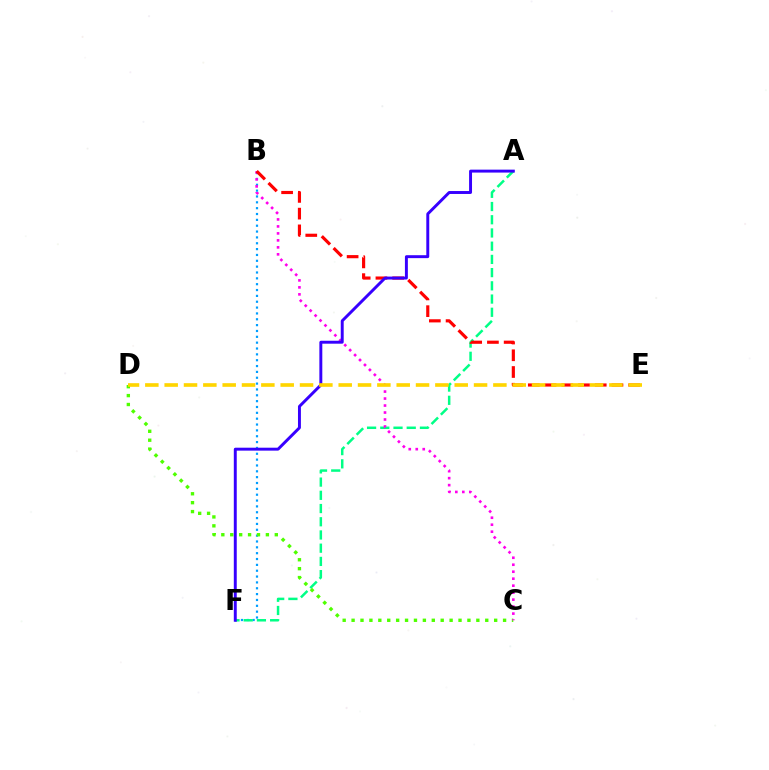{('B', 'F'): [{'color': '#009eff', 'line_style': 'dotted', 'thickness': 1.59}], ('A', 'F'): [{'color': '#00ff86', 'line_style': 'dashed', 'thickness': 1.8}, {'color': '#3700ff', 'line_style': 'solid', 'thickness': 2.12}], ('C', 'D'): [{'color': '#4fff00', 'line_style': 'dotted', 'thickness': 2.42}], ('B', 'C'): [{'color': '#ff00ed', 'line_style': 'dotted', 'thickness': 1.9}], ('B', 'E'): [{'color': '#ff0000', 'line_style': 'dashed', 'thickness': 2.27}], ('D', 'E'): [{'color': '#ffd500', 'line_style': 'dashed', 'thickness': 2.63}]}